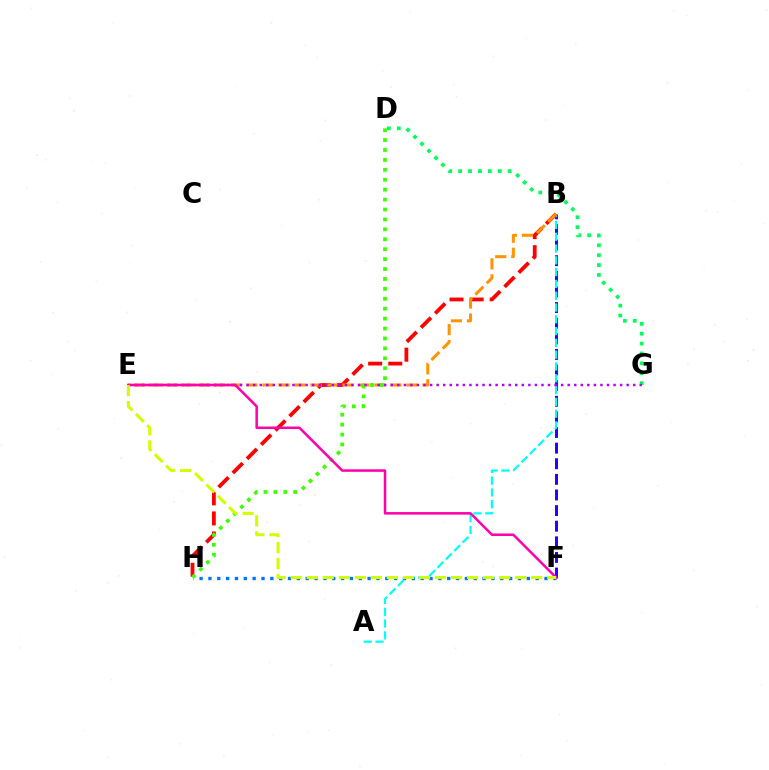{('B', 'F'): [{'color': '#2500ff', 'line_style': 'dashed', 'thickness': 2.12}], ('F', 'H'): [{'color': '#0074ff', 'line_style': 'dotted', 'thickness': 2.4}], ('A', 'B'): [{'color': '#00fff6', 'line_style': 'dashed', 'thickness': 1.6}], ('B', 'H'): [{'color': '#ff0000', 'line_style': 'dashed', 'thickness': 2.73}], ('B', 'E'): [{'color': '#ff9400', 'line_style': 'dashed', 'thickness': 2.17}], ('D', 'G'): [{'color': '#00ff5c', 'line_style': 'dotted', 'thickness': 2.69}], ('E', 'G'): [{'color': '#b900ff', 'line_style': 'dotted', 'thickness': 1.78}], ('D', 'H'): [{'color': '#3dff00', 'line_style': 'dotted', 'thickness': 2.7}], ('E', 'F'): [{'color': '#ff00ac', 'line_style': 'solid', 'thickness': 1.81}, {'color': '#d1ff00', 'line_style': 'dashed', 'thickness': 2.18}]}